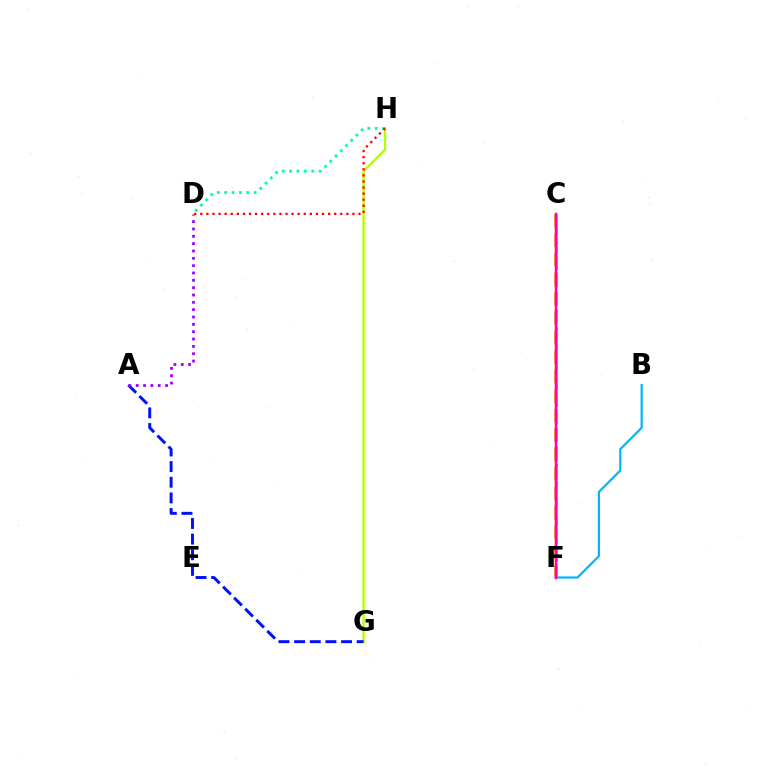{('C', 'F'): [{'color': '#08ff00', 'line_style': 'dashed', 'thickness': 2.33}, {'color': '#ffa500', 'line_style': 'dashed', 'thickness': 2.65}, {'color': '#ff00bd', 'line_style': 'solid', 'thickness': 1.79}], ('G', 'H'): [{'color': '#b3ff00', 'line_style': 'solid', 'thickness': 1.72}], ('A', 'G'): [{'color': '#0010ff', 'line_style': 'dashed', 'thickness': 2.13}], ('D', 'H'): [{'color': '#00ff9d', 'line_style': 'dotted', 'thickness': 2.01}, {'color': '#ff0000', 'line_style': 'dotted', 'thickness': 1.65}], ('B', 'F'): [{'color': '#00b5ff', 'line_style': 'solid', 'thickness': 1.59}], ('A', 'D'): [{'color': '#9b00ff', 'line_style': 'dotted', 'thickness': 1.99}]}